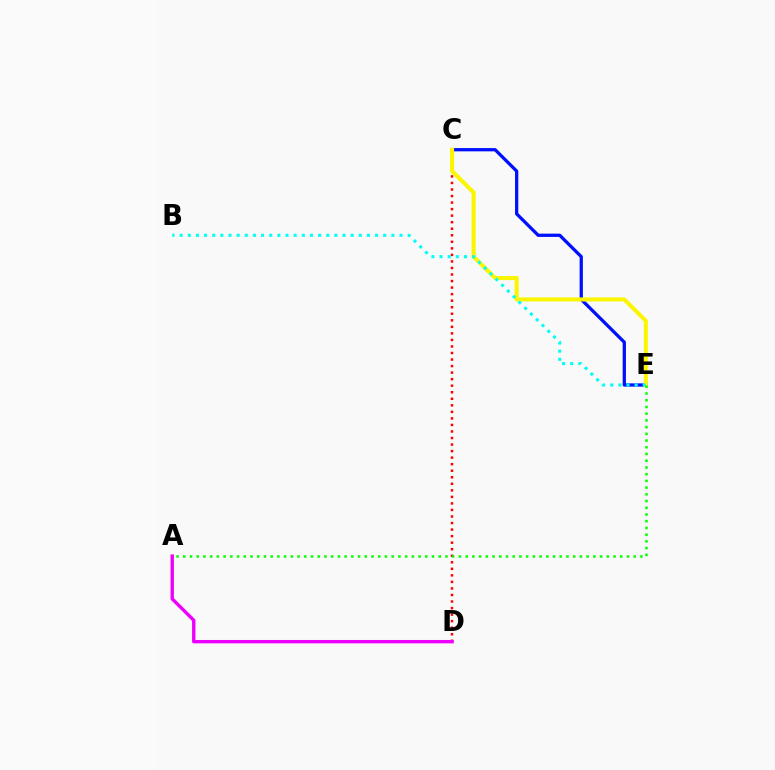{('C', 'E'): [{'color': '#0010ff', 'line_style': 'solid', 'thickness': 2.35}, {'color': '#fcf500', 'line_style': 'solid', 'thickness': 2.92}], ('C', 'D'): [{'color': '#ff0000', 'line_style': 'dotted', 'thickness': 1.78}], ('A', 'D'): [{'color': '#ee00ff', 'line_style': 'solid', 'thickness': 2.44}], ('B', 'E'): [{'color': '#00fff6', 'line_style': 'dotted', 'thickness': 2.21}], ('A', 'E'): [{'color': '#08ff00', 'line_style': 'dotted', 'thickness': 1.83}]}